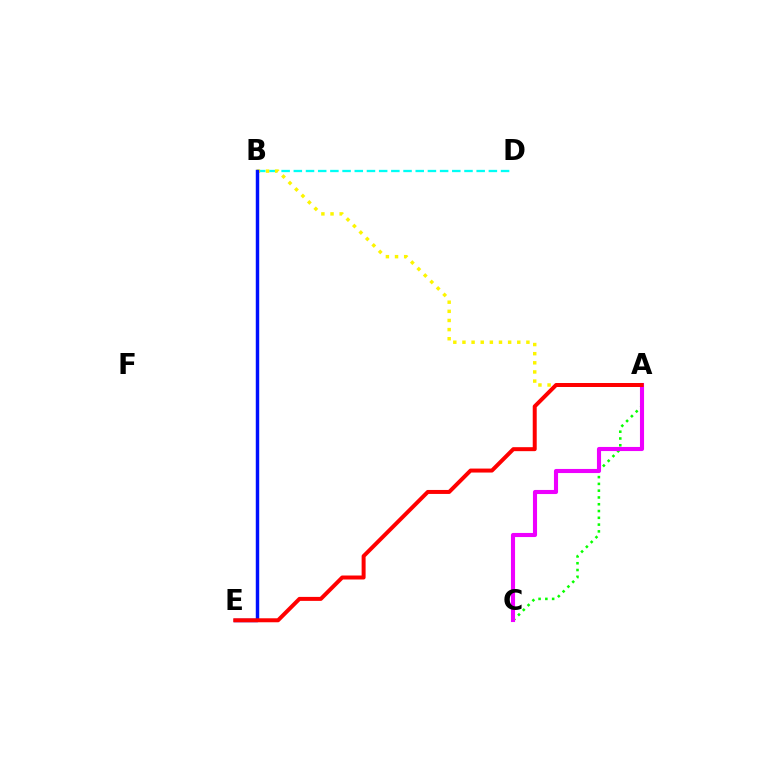{('A', 'C'): [{'color': '#08ff00', 'line_style': 'dotted', 'thickness': 1.84}, {'color': '#ee00ff', 'line_style': 'solid', 'thickness': 2.95}], ('B', 'D'): [{'color': '#00fff6', 'line_style': 'dashed', 'thickness': 1.66}], ('A', 'B'): [{'color': '#fcf500', 'line_style': 'dotted', 'thickness': 2.48}], ('B', 'E'): [{'color': '#0010ff', 'line_style': 'solid', 'thickness': 2.48}], ('A', 'E'): [{'color': '#ff0000', 'line_style': 'solid', 'thickness': 2.87}]}